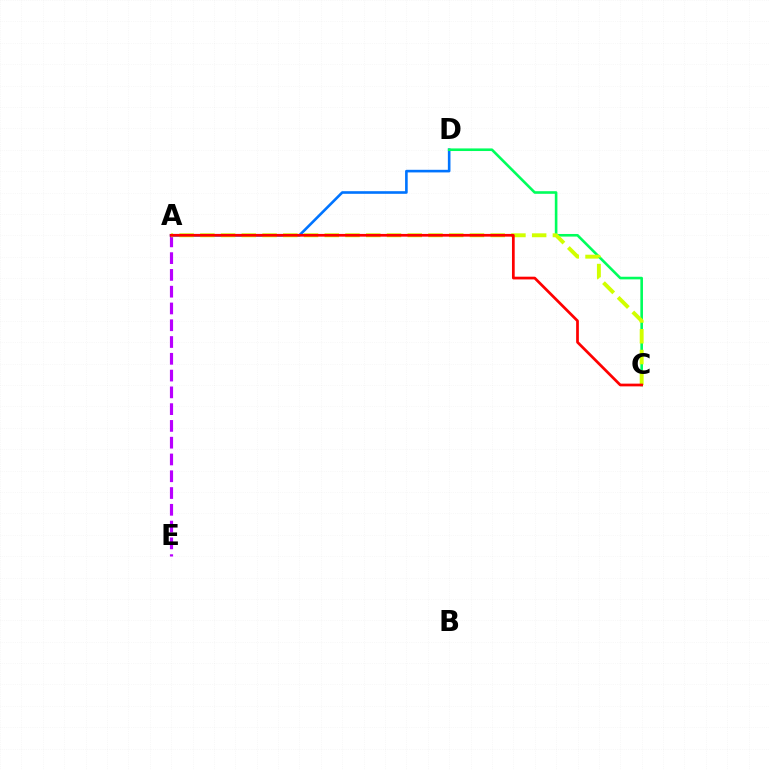{('A', 'E'): [{'color': '#b900ff', 'line_style': 'dashed', 'thickness': 2.28}], ('A', 'D'): [{'color': '#0074ff', 'line_style': 'solid', 'thickness': 1.88}], ('C', 'D'): [{'color': '#00ff5c', 'line_style': 'solid', 'thickness': 1.88}], ('A', 'C'): [{'color': '#d1ff00', 'line_style': 'dashed', 'thickness': 2.82}, {'color': '#ff0000', 'line_style': 'solid', 'thickness': 1.96}]}